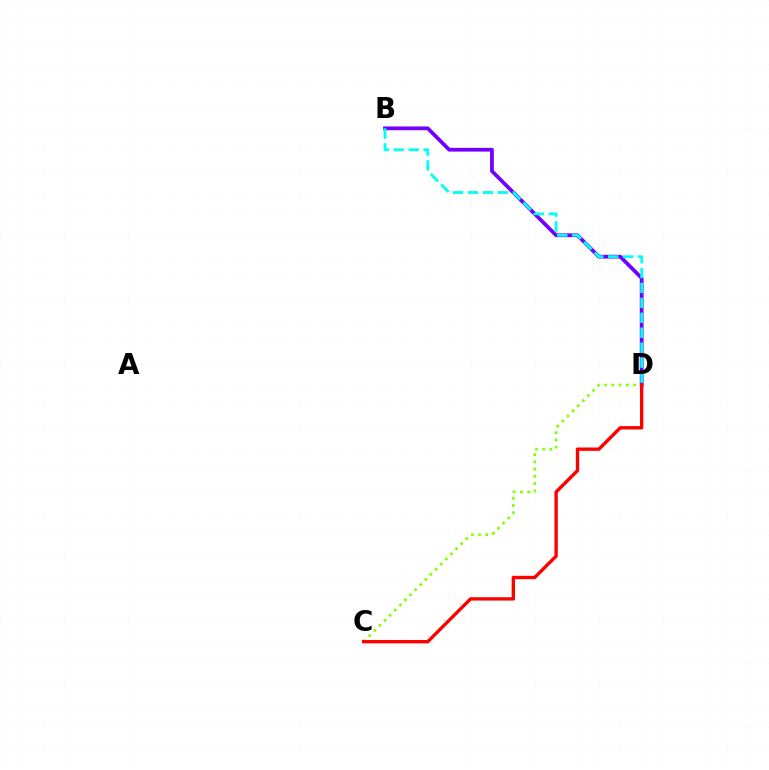{('B', 'D'): [{'color': '#7200ff', 'line_style': 'solid', 'thickness': 2.7}, {'color': '#00fff6', 'line_style': 'dashed', 'thickness': 2.03}], ('C', 'D'): [{'color': '#84ff00', 'line_style': 'dotted', 'thickness': 1.96}, {'color': '#ff0000', 'line_style': 'solid', 'thickness': 2.41}]}